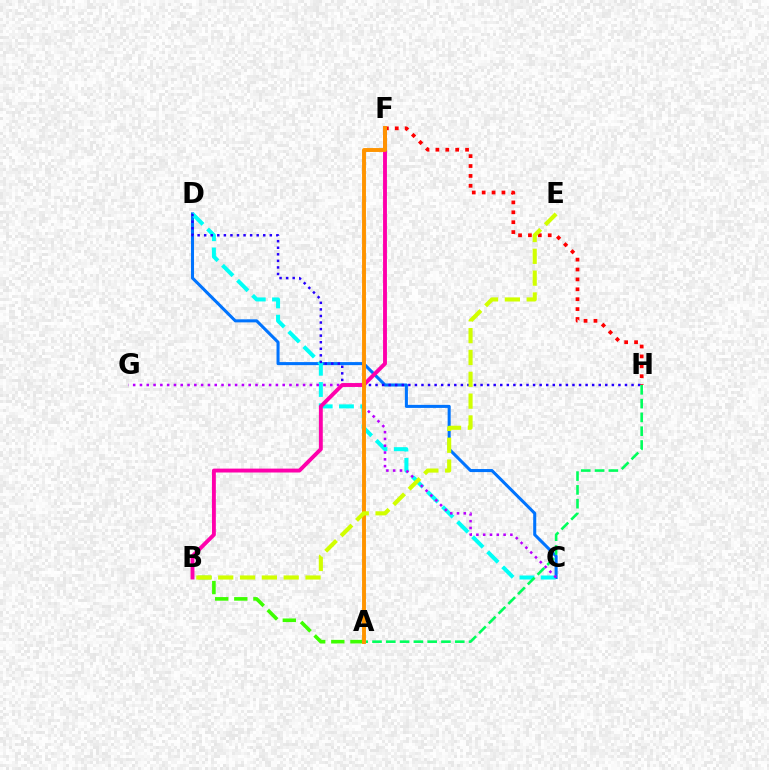{('C', 'D'): [{'color': '#0074ff', 'line_style': 'solid', 'thickness': 2.2}, {'color': '#00fff6', 'line_style': 'dashed', 'thickness': 2.89}], ('F', 'H'): [{'color': '#ff0000', 'line_style': 'dotted', 'thickness': 2.69}], ('C', 'G'): [{'color': '#b900ff', 'line_style': 'dotted', 'thickness': 1.85}], ('D', 'H'): [{'color': '#2500ff', 'line_style': 'dotted', 'thickness': 1.78}], ('B', 'F'): [{'color': '#ff00ac', 'line_style': 'solid', 'thickness': 2.8}], ('A', 'B'): [{'color': '#3dff00', 'line_style': 'dashed', 'thickness': 2.6}], ('A', 'H'): [{'color': '#00ff5c', 'line_style': 'dashed', 'thickness': 1.87}], ('A', 'F'): [{'color': '#ff9400', 'line_style': 'solid', 'thickness': 2.82}], ('B', 'E'): [{'color': '#d1ff00', 'line_style': 'dashed', 'thickness': 2.97}]}